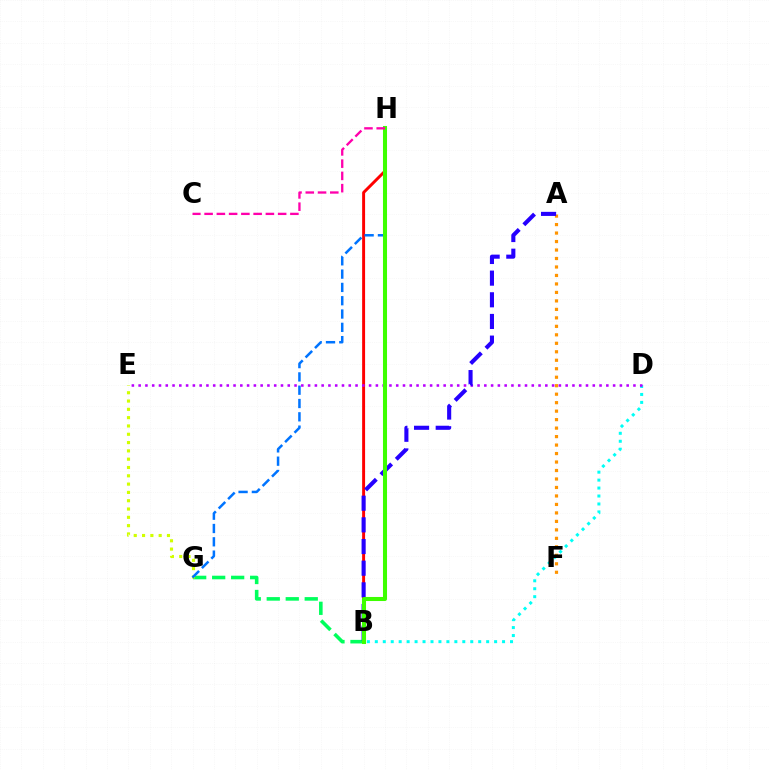{('B', 'G'): [{'color': '#00ff5c', 'line_style': 'dashed', 'thickness': 2.58}], ('E', 'G'): [{'color': '#d1ff00', 'line_style': 'dotted', 'thickness': 2.26}], ('A', 'F'): [{'color': '#ff9400', 'line_style': 'dotted', 'thickness': 2.3}], ('B', 'H'): [{'color': '#ff0000', 'line_style': 'solid', 'thickness': 2.12}, {'color': '#3dff00', 'line_style': 'solid', 'thickness': 2.92}], ('B', 'D'): [{'color': '#00fff6', 'line_style': 'dotted', 'thickness': 2.16}], ('D', 'E'): [{'color': '#b900ff', 'line_style': 'dotted', 'thickness': 1.84}], ('G', 'H'): [{'color': '#0074ff', 'line_style': 'dashed', 'thickness': 1.81}], ('A', 'B'): [{'color': '#2500ff', 'line_style': 'dashed', 'thickness': 2.94}], ('C', 'H'): [{'color': '#ff00ac', 'line_style': 'dashed', 'thickness': 1.67}]}